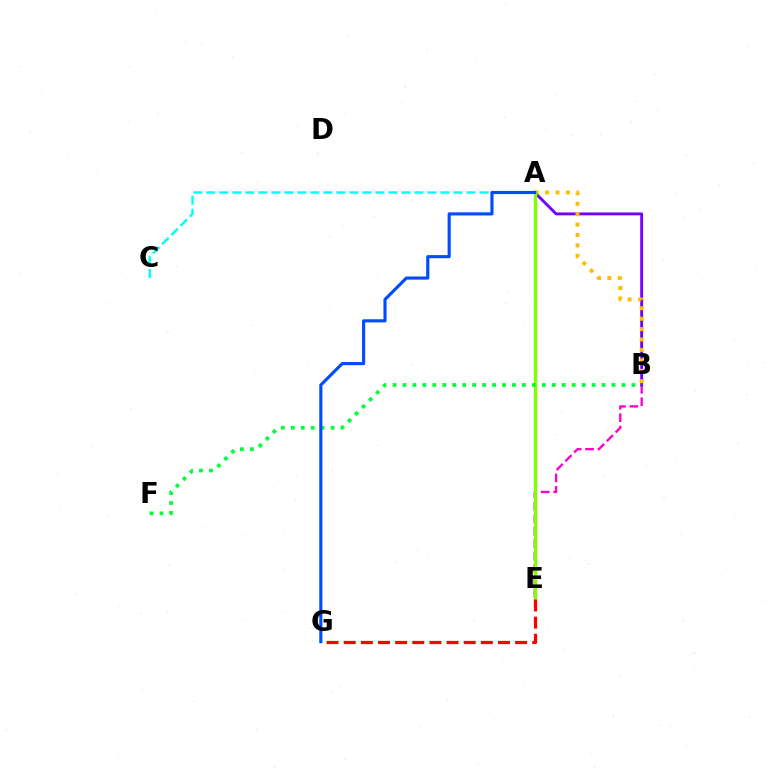{('B', 'E'): [{'color': '#ff00cf', 'line_style': 'dashed', 'thickness': 1.69}], ('A', 'B'): [{'color': '#7200ff', 'line_style': 'solid', 'thickness': 2.08}, {'color': '#ffbd00', 'line_style': 'dotted', 'thickness': 2.83}], ('A', 'C'): [{'color': '#00fff6', 'line_style': 'dashed', 'thickness': 1.77}], ('A', 'E'): [{'color': '#84ff00', 'line_style': 'solid', 'thickness': 2.39}], ('B', 'F'): [{'color': '#00ff39', 'line_style': 'dotted', 'thickness': 2.7}], ('E', 'G'): [{'color': '#ff0000', 'line_style': 'dashed', 'thickness': 2.33}], ('A', 'G'): [{'color': '#004bff', 'line_style': 'solid', 'thickness': 2.24}]}